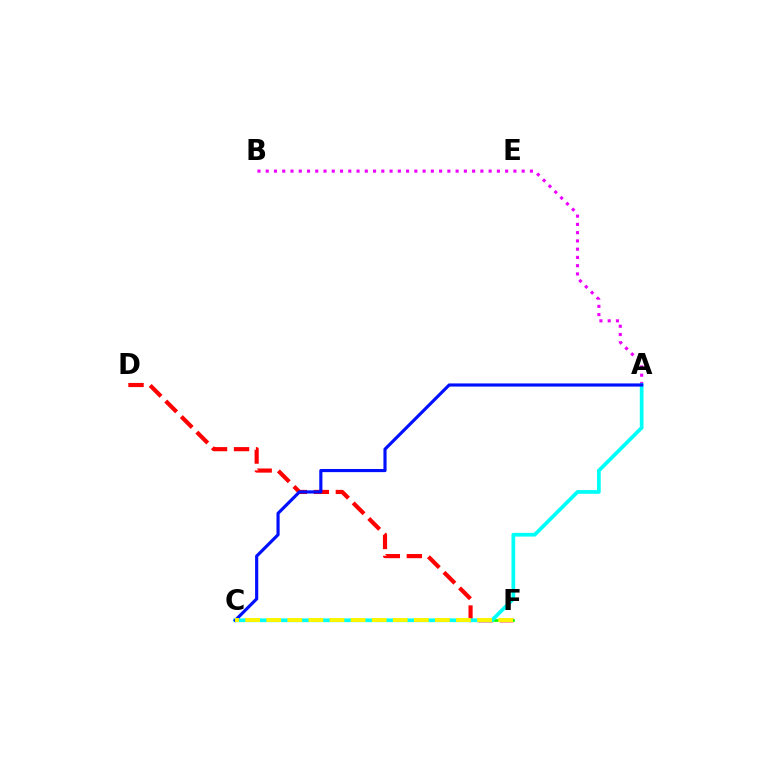{('D', 'F'): [{'color': '#ff0000', 'line_style': 'dashed', 'thickness': 2.99}], ('C', 'F'): [{'color': '#08ff00', 'line_style': 'solid', 'thickness': 1.9}, {'color': '#fcf500', 'line_style': 'dashed', 'thickness': 2.86}], ('A', 'B'): [{'color': '#ee00ff', 'line_style': 'dotted', 'thickness': 2.24}], ('A', 'C'): [{'color': '#00fff6', 'line_style': 'solid', 'thickness': 2.68}, {'color': '#0010ff', 'line_style': 'solid', 'thickness': 2.27}]}